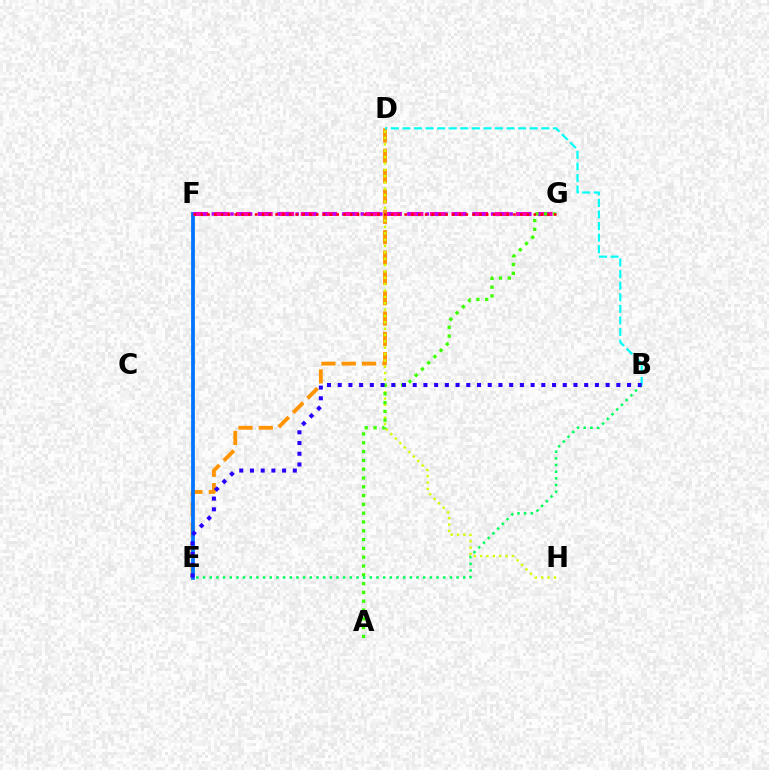{('D', 'E'): [{'color': '#ff9400', 'line_style': 'dashed', 'thickness': 2.76}], ('F', 'G'): [{'color': '#ff00ac', 'line_style': 'dashed', 'thickness': 2.93}, {'color': '#b900ff', 'line_style': 'dotted', 'thickness': 2.53}, {'color': '#ff0000', 'line_style': 'dotted', 'thickness': 1.85}], ('E', 'F'): [{'color': '#0074ff', 'line_style': 'solid', 'thickness': 2.71}], ('B', 'D'): [{'color': '#00fff6', 'line_style': 'dashed', 'thickness': 1.57}], ('D', 'H'): [{'color': '#d1ff00', 'line_style': 'dotted', 'thickness': 1.73}], ('A', 'G'): [{'color': '#3dff00', 'line_style': 'dotted', 'thickness': 2.39}], ('B', 'E'): [{'color': '#00ff5c', 'line_style': 'dotted', 'thickness': 1.81}, {'color': '#2500ff', 'line_style': 'dotted', 'thickness': 2.91}]}